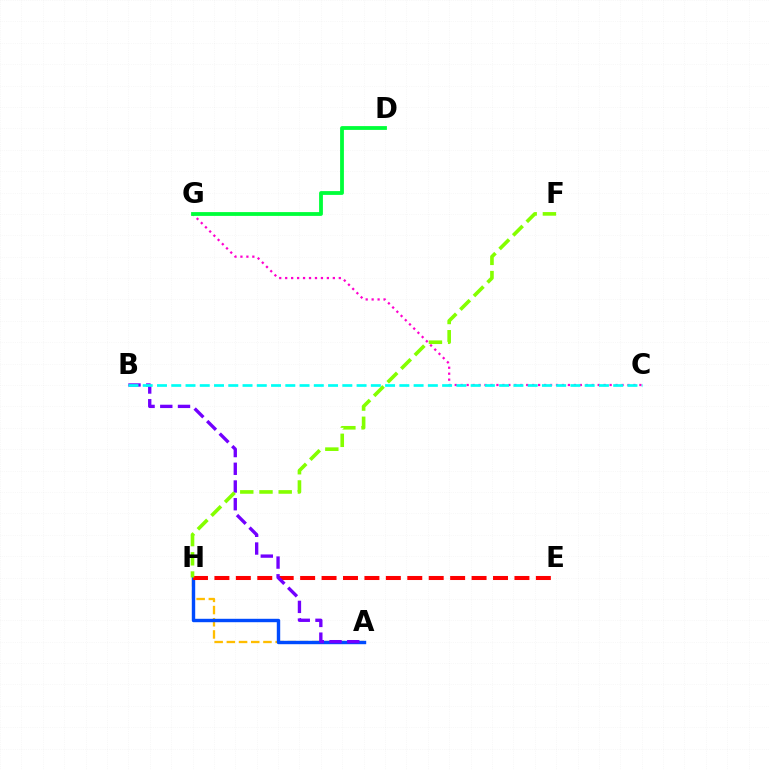{('A', 'H'): [{'color': '#ffbd00', 'line_style': 'dashed', 'thickness': 1.66}, {'color': '#004bff', 'line_style': 'solid', 'thickness': 2.45}], ('C', 'G'): [{'color': '#ff00cf', 'line_style': 'dotted', 'thickness': 1.62}], ('D', 'G'): [{'color': '#00ff39', 'line_style': 'solid', 'thickness': 2.74}], ('E', 'H'): [{'color': '#ff0000', 'line_style': 'dashed', 'thickness': 2.91}], ('A', 'B'): [{'color': '#7200ff', 'line_style': 'dashed', 'thickness': 2.41}], ('F', 'H'): [{'color': '#84ff00', 'line_style': 'dashed', 'thickness': 2.61}], ('B', 'C'): [{'color': '#00fff6', 'line_style': 'dashed', 'thickness': 1.94}]}